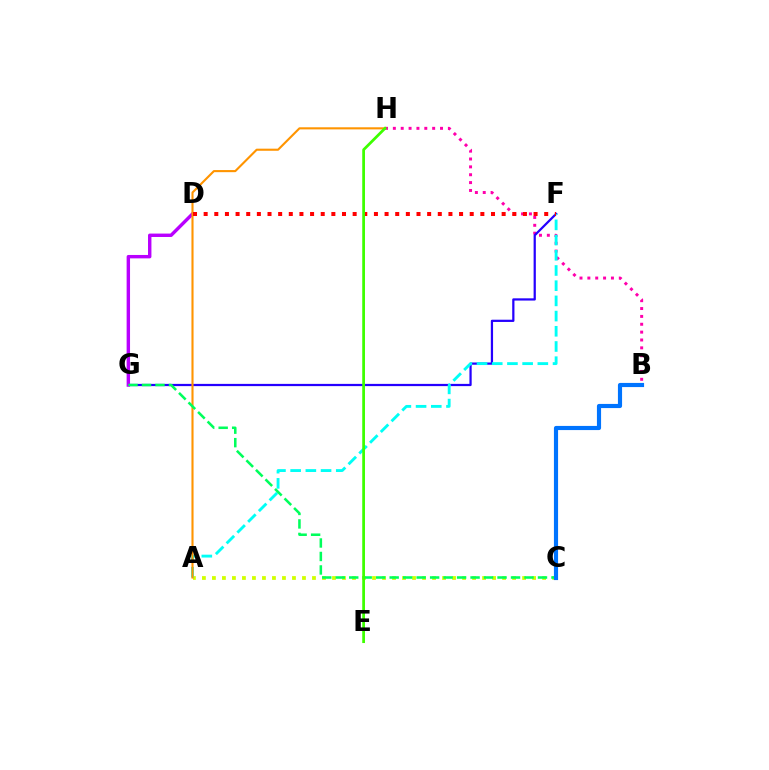{('B', 'H'): [{'color': '#ff00ac', 'line_style': 'dotted', 'thickness': 2.14}], ('A', 'C'): [{'color': '#d1ff00', 'line_style': 'dotted', 'thickness': 2.72}], ('F', 'G'): [{'color': '#2500ff', 'line_style': 'solid', 'thickness': 1.61}], ('D', 'G'): [{'color': '#b900ff', 'line_style': 'solid', 'thickness': 2.46}], ('A', 'F'): [{'color': '#00fff6', 'line_style': 'dashed', 'thickness': 2.06}], ('A', 'H'): [{'color': '#ff9400', 'line_style': 'solid', 'thickness': 1.52}], ('C', 'G'): [{'color': '#00ff5c', 'line_style': 'dashed', 'thickness': 1.83}], ('D', 'F'): [{'color': '#ff0000', 'line_style': 'dotted', 'thickness': 2.89}], ('E', 'H'): [{'color': '#3dff00', 'line_style': 'solid', 'thickness': 1.98}], ('B', 'C'): [{'color': '#0074ff', 'line_style': 'solid', 'thickness': 2.99}]}